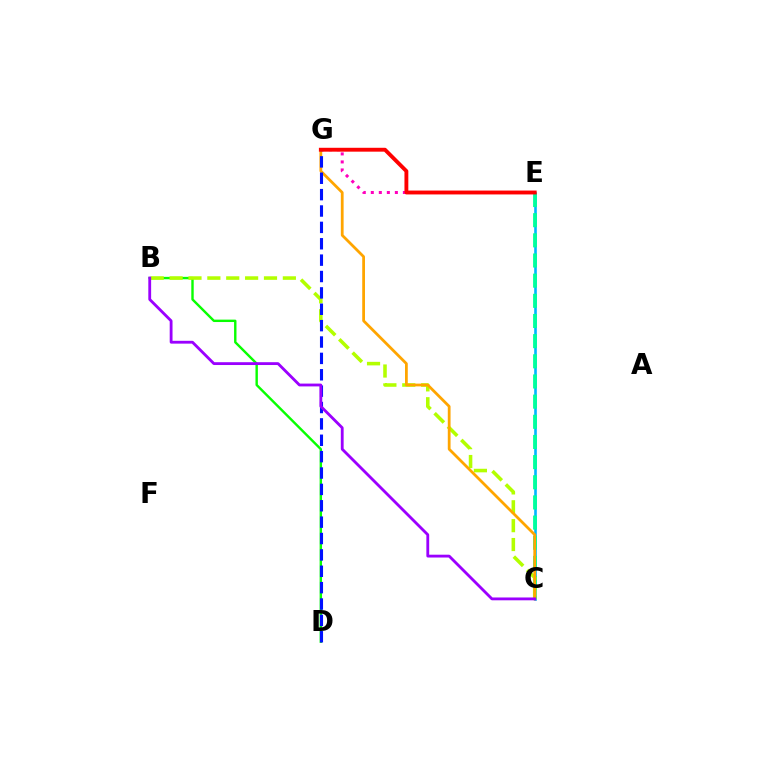{('C', 'E'): [{'color': '#00b5ff', 'line_style': 'solid', 'thickness': 1.88}, {'color': '#00ff9d', 'line_style': 'dashed', 'thickness': 2.74}], ('B', 'D'): [{'color': '#08ff00', 'line_style': 'solid', 'thickness': 1.73}], ('E', 'G'): [{'color': '#ff00bd', 'line_style': 'dotted', 'thickness': 2.18}, {'color': '#ff0000', 'line_style': 'solid', 'thickness': 2.79}], ('B', 'C'): [{'color': '#b3ff00', 'line_style': 'dashed', 'thickness': 2.56}, {'color': '#9b00ff', 'line_style': 'solid', 'thickness': 2.03}], ('C', 'G'): [{'color': '#ffa500', 'line_style': 'solid', 'thickness': 2.0}], ('D', 'G'): [{'color': '#0010ff', 'line_style': 'dashed', 'thickness': 2.22}]}